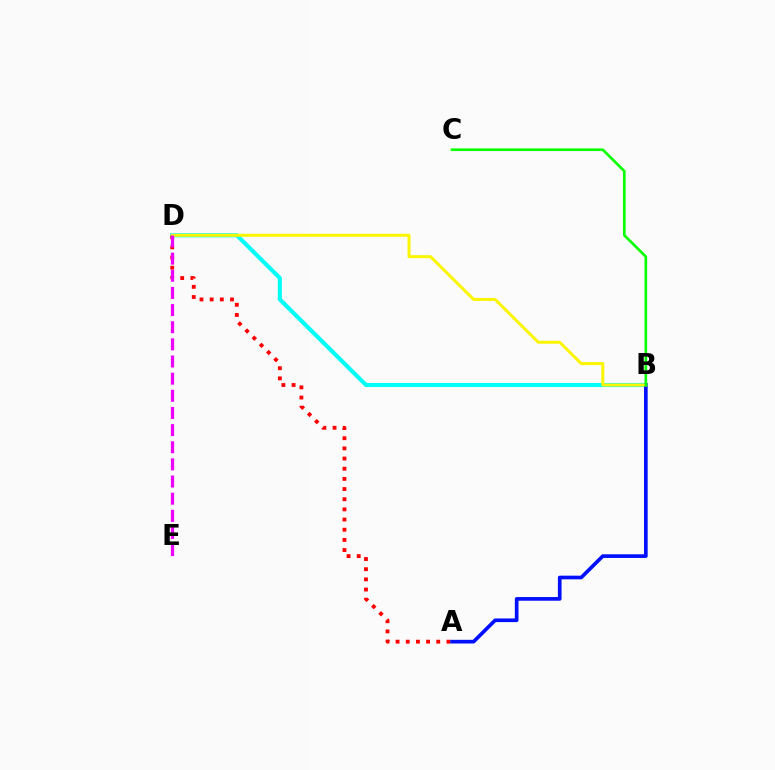{('B', 'D'): [{'color': '#00fff6', 'line_style': 'solid', 'thickness': 2.95}, {'color': '#fcf500', 'line_style': 'solid', 'thickness': 2.16}], ('A', 'D'): [{'color': '#ff0000', 'line_style': 'dotted', 'thickness': 2.76}], ('A', 'B'): [{'color': '#0010ff', 'line_style': 'solid', 'thickness': 2.64}], ('D', 'E'): [{'color': '#ee00ff', 'line_style': 'dashed', 'thickness': 2.33}], ('B', 'C'): [{'color': '#08ff00', 'line_style': 'solid', 'thickness': 1.92}]}